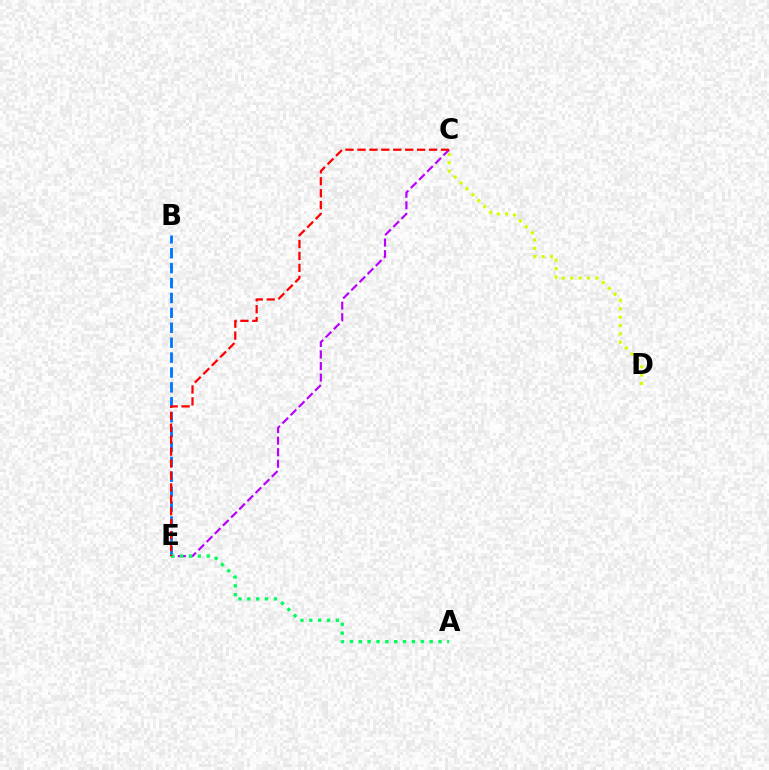{('C', 'E'): [{'color': '#b900ff', 'line_style': 'dashed', 'thickness': 1.57}, {'color': '#ff0000', 'line_style': 'dashed', 'thickness': 1.62}], ('C', 'D'): [{'color': '#d1ff00', 'line_style': 'dotted', 'thickness': 2.27}], ('B', 'E'): [{'color': '#0074ff', 'line_style': 'dashed', 'thickness': 2.02}], ('A', 'E'): [{'color': '#00ff5c', 'line_style': 'dotted', 'thickness': 2.41}]}